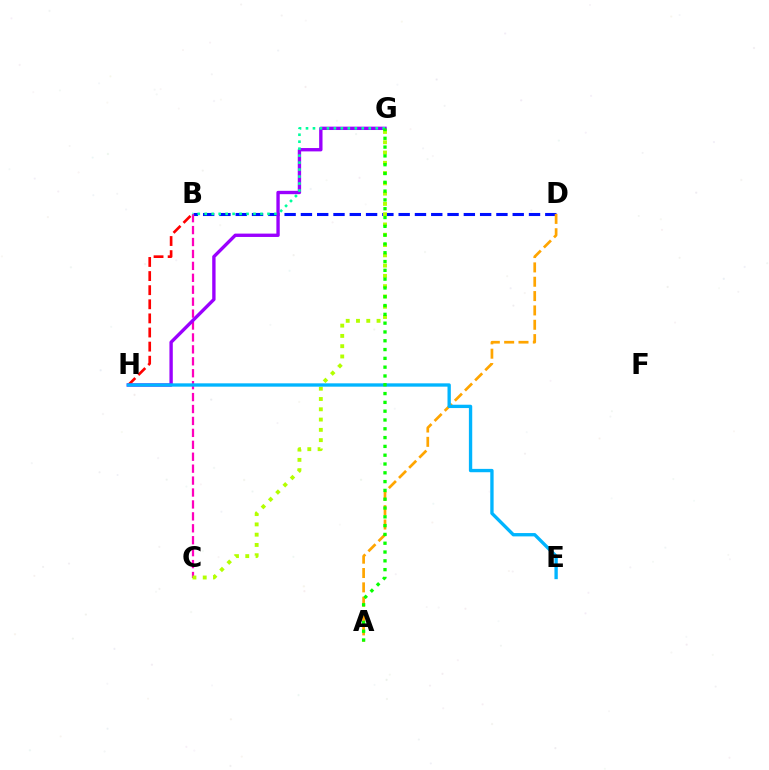{('B', 'D'): [{'color': '#0010ff', 'line_style': 'dashed', 'thickness': 2.21}], ('B', 'C'): [{'color': '#ff00bd', 'line_style': 'dashed', 'thickness': 1.62}], ('B', 'H'): [{'color': '#ff0000', 'line_style': 'dashed', 'thickness': 1.92}], ('C', 'G'): [{'color': '#b3ff00', 'line_style': 'dotted', 'thickness': 2.79}], ('A', 'D'): [{'color': '#ffa500', 'line_style': 'dashed', 'thickness': 1.95}], ('G', 'H'): [{'color': '#9b00ff', 'line_style': 'solid', 'thickness': 2.41}], ('B', 'G'): [{'color': '#00ff9d', 'line_style': 'dotted', 'thickness': 1.89}], ('E', 'H'): [{'color': '#00b5ff', 'line_style': 'solid', 'thickness': 2.4}], ('A', 'G'): [{'color': '#08ff00', 'line_style': 'dotted', 'thickness': 2.39}]}